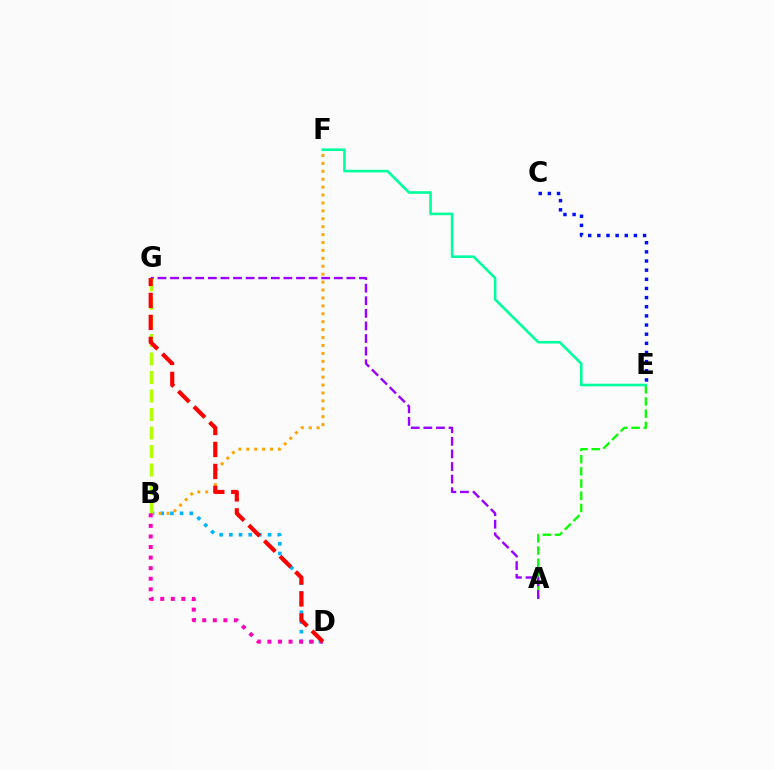{('A', 'E'): [{'color': '#08ff00', 'line_style': 'dashed', 'thickness': 1.66}], ('C', 'E'): [{'color': '#0010ff', 'line_style': 'dotted', 'thickness': 2.49}], ('B', 'D'): [{'color': '#00b5ff', 'line_style': 'dotted', 'thickness': 2.63}, {'color': '#ff00bd', 'line_style': 'dotted', 'thickness': 2.87}], ('E', 'F'): [{'color': '#00ff9d', 'line_style': 'solid', 'thickness': 1.88}], ('A', 'G'): [{'color': '#9b00ff', 'line_style': 'dashed', 'thickness': 1.71}], ('B', 'F'): [{'color': '#ffa500', 'line_style': 'dotted', 'thickness': 2.15}], ('B', 'G'): [{'color': '#b3ff00', 'line_style': 'dashed', 'thickness': 2.51}], ('D', 'G'): [{'color': '#ff0000', 'line_style': 'dashed', 'thickness': 2.99}]}